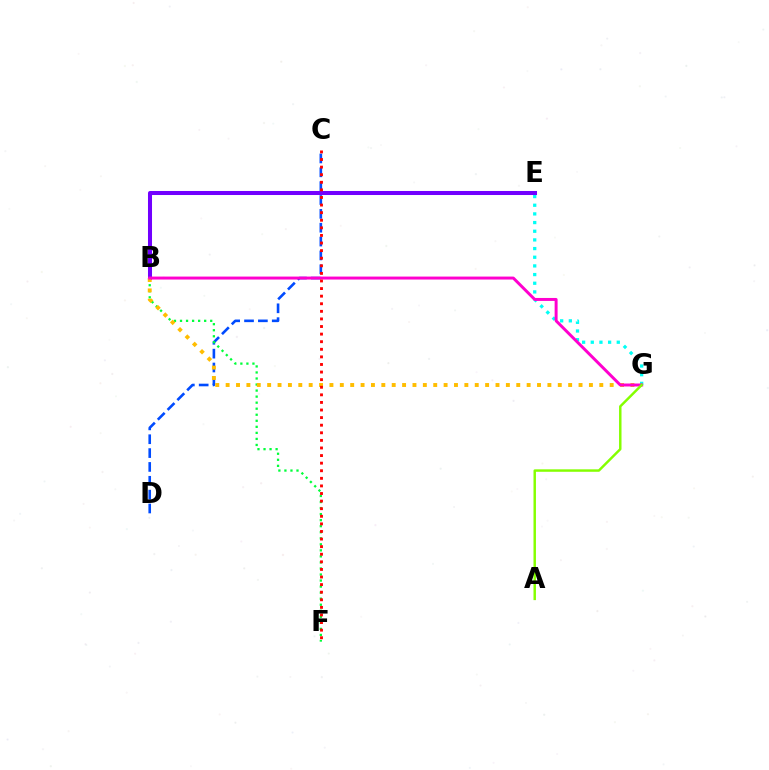{('E', 'G'): [{'color': '#00fff6', 'line_style': 'dotted', 'thickness': 2.35}], ('C', 'D'): [{'color': '#004bff', 'line_style': 'dashed', 'thickness': 1.88}], ('B', 'E'): [{'color': '#7200ff', 'line_style': 'solid', 'thickness': 2.9}], ('B', 'F'): [{'color': '#00ff39', 'line_style': 'dotted', 'thickness': 1.64}], ('B', 'G'): [{'color': '#ffbd00', 'line_style': 'dotted', 'thickness': 2.82}, {'color': '#ff00cf', 'line_style': 'solid', 'thickness': 2.14}], ('A', 'G'): [{'color': '#84ff00', 'line_style': 'solid', 'thickness': 1.77}], ('C', 'F'): [{'color': '#ff0000', 'line_style': 'dotted', 'thickness': 2.06}]}